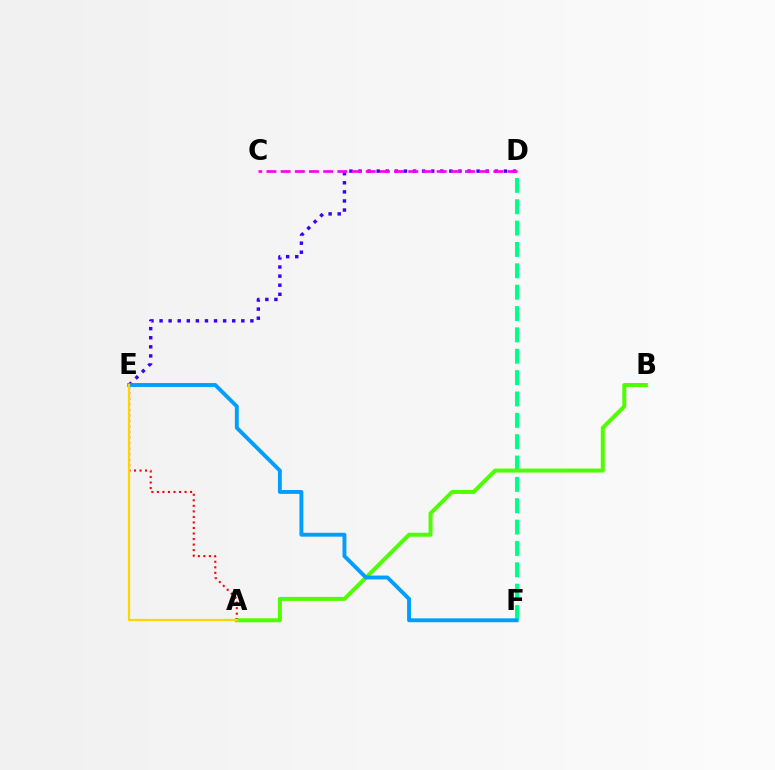{('D', 'E'): [{'color': '#3700ff', 'line_style': 'dotted', 'thickness': 2.47}], ('D', 'F'): [{'color': '#00ff86', 'line_style': 'dashed', 'thickness': 2.9}], ('A', 'B'): [{'color': '#4fff00', 'line_style': 'solid', 'thickness': 2.87}], ('C', 'D'): [{'color': '#ff00ed', 'line_style': 'dashed', 'thickness': 1.93}], ('A', 'E'): [{'color': '#ff0000', 'line_style': 'dotted', 'thickness': 1.5}, {'color': '#ffd500', 'line_style': 'solid', 'thickness': 1.61}], ('E', 'F'): [{'color': '#009eff', 'line_style': 'solid', 'thickness': 2.8}]}